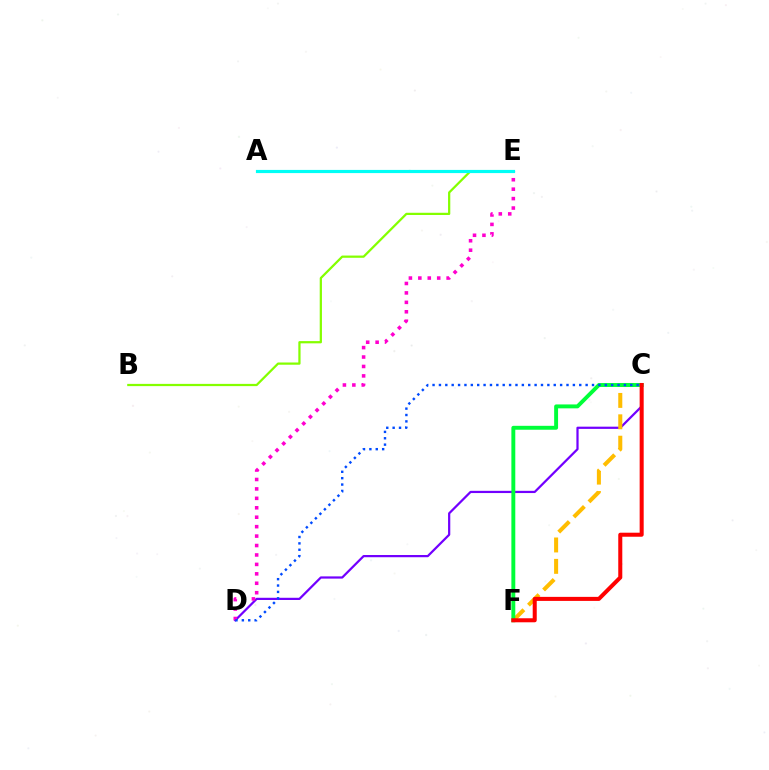{('C', 'D'): [{'color': '#7200ff', 'line_style': 'solid', 'thickness': 1.6}, {'color': '#004bff', 'line_style': 'dotted', 'thickness': 1.73}], ('D', 'E'): [{'color': '#ff00cf', 'line_style': 'dotted', 'thickness': 2.56}], ('B', 'E'): [{'color': '#84ff00', 'line_style': 'solid', 'thickness': 1.61}], ('C', 'F'): [{'color': '#ffbd00', 'line_style': 'dashed', 'thickness': 2.91}, {'color': '#00ff39', 'line_style': 'solid', 'thickness': 2.82}, {'color': '#ff0000', 'line_style': 'solid', 'thickness': 2.9}], ('A', 'E'): [{'color': '#00fff6', 'line_style': 'solid', 'thickness': 2.28}]}